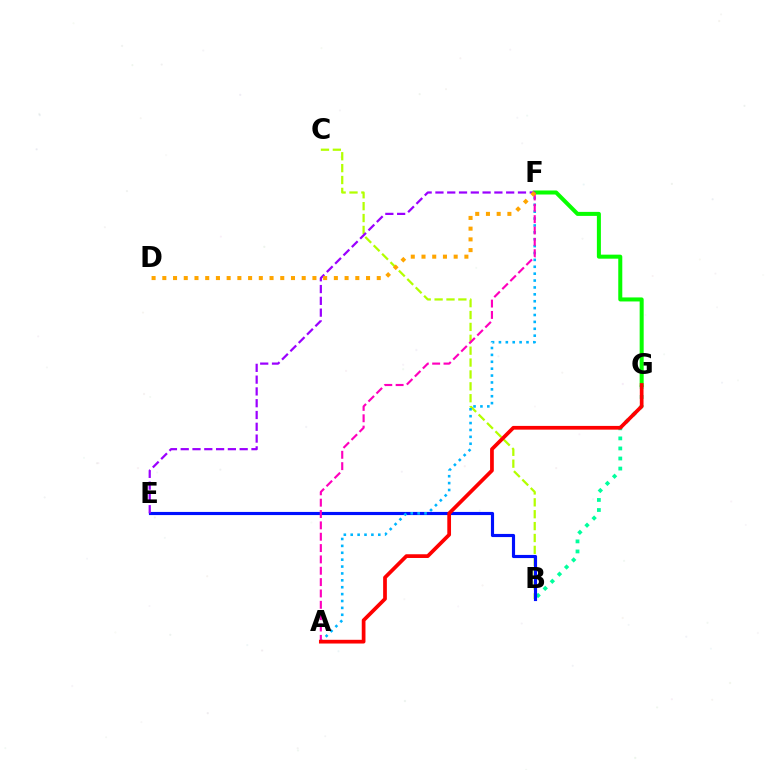{('B', 'G'): [{'color': '#00ff9d', 'line_style': 'dotted', 'thickness': 2.73}], ('B', 'C'): [{'color': '#b3ff00', 'line_style': 'dashed', 'thickness': 1.61}], ('B', 'E'): [{'color': '#0010ff', 'line_style': 'solid', 'thickness': 2.26}], ('F', 'G'): [{'color': '#08ff00', 'line_style': 'solid', 'thickness': 2.9}], ('A', 'F'): [{'color': '#00b5ff', 'line_style': 'dotted', 'thickness': 1.87}, {'color': '#ff00bd', 'line_style': 'dashed', 'thickness': 1.54}], ('E', 'F'): [{'color': '#9b00ff', 'line_style': 'dashed', 'thickness': 1.6}], ('A', 'G'): [{'color': '#ff0000', 'line_style': 'solid', 'thickness': 2.68}], ('D', 'F'): [{'color': '#ffa500', 'line_style': 'dotted', 'thickness': 2.91}]}